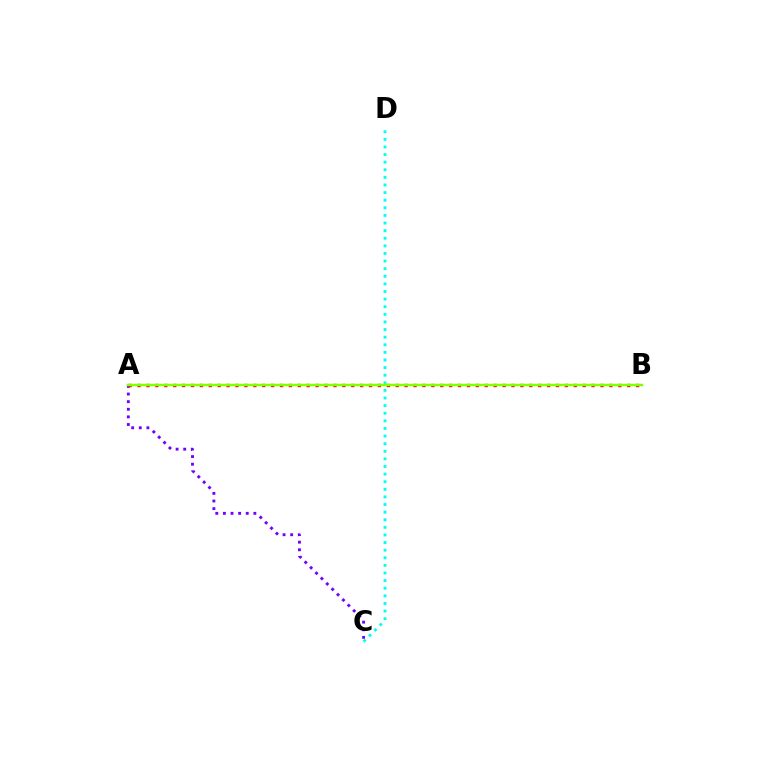{('A', 'C'): [{'color': '#7200ff', 'line_style': 'dotted', 'thickness': 2.07}], ('A', 'B'): [{'color': '#ff0000', 'line_style': 'dotted', 'thickness': 2.42}, {'color': '#84ff00', 'line_style': 'solid', 'thickness': 1.78}], ('C', 'D'): [{'color': '#00fff6', 'line_style': 'dotted', 'thickness': 2.07}]}